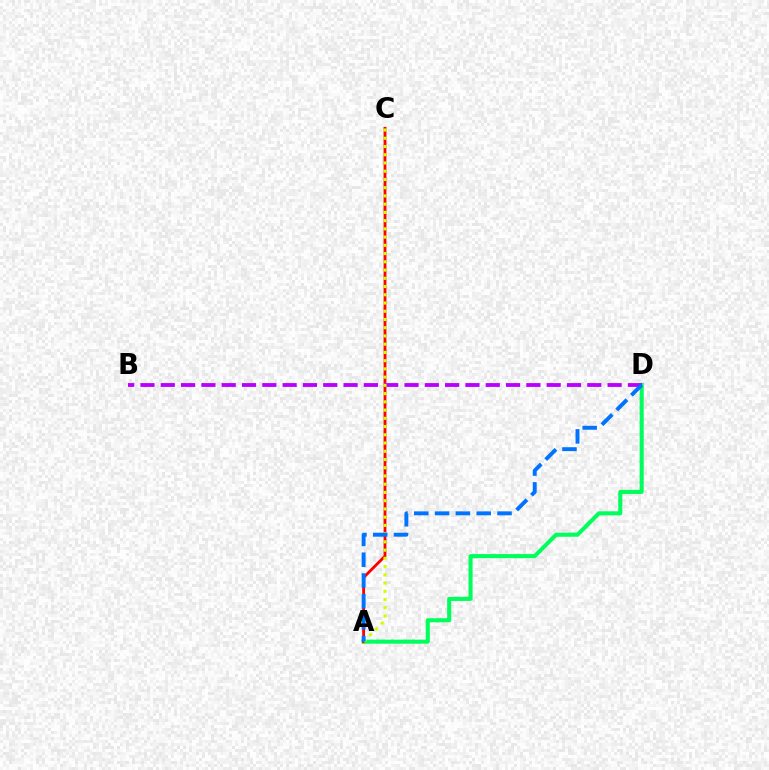{('A', 'D'): [{'color': '#00ff5c', 'line_style': 'solid', 'thickness': 2.93}, {'color': '#0074ff', 'line_style': 'dashed', 'thickness': 2.83}], ('A', 'C'): [{'color': '#ff0000', 'line_style': 'solid', 'thickness': 2.04}, {'color': '#d1ff00', 'line_style': 'dotted', 'thickness': 2.24}], ('B', 'D'): [{'color': '#b900ff', 'line_style': 'dashed', 'thickness': 2.76}]}